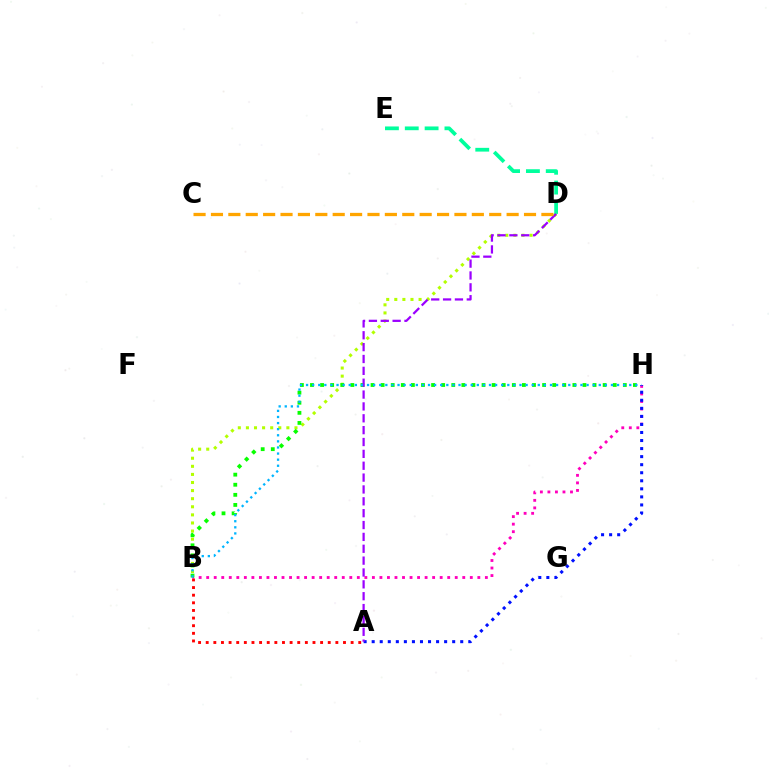{('B', 'D'): [{'color': '#b3ff00', 'line_style': 'dotted', 'thickness': 2.2}], ('A', 'B'): [{'color': '#ff0000', 'line_style': 'dotted', 'thickness': 2.07}], ('D', 'E'): [{'color': '#00ff9d', 'line_style': 'dashed', 'thickness': 2.69}], ('B', 'H'): [{'color': '#ff00bd', 'line_style': 'dotted', 'thickness': 2.05}, {'color': '#08ff00', 'line_style': 'dotted', 'thickness': 2.74}, {'color': '#00b5ff', 'line_style': 'dotted', 'thickness': 1.66}], ('A', 'H'): [{'color': '#0010ff', 'line_style': 'dotted', 'thickness': 2.19}], ('A', 'D'): [{'color': '#9b00ff', 'line_style': 'dashed', 'thickness': 1.61}], ('C', 'D'): [{'color': '#ffa500', 'line_style': 'dashed', 'thickness': 2.36}]}